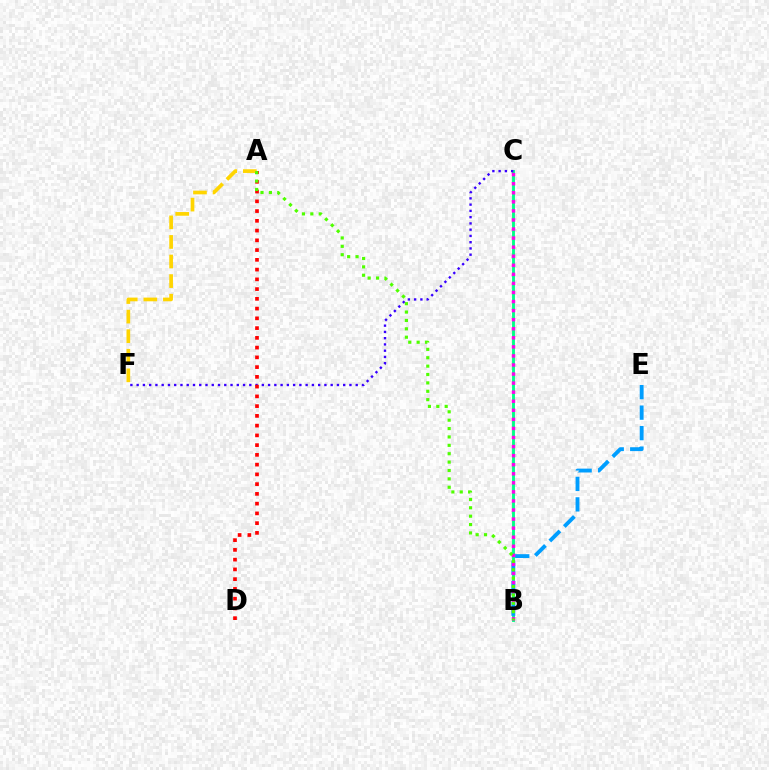{('B', 'C'): [{'color': '#00ff86', 'line_style': 'solid', 'thickness': 2.06}, {'color': '#ff00ed', 'line_style': 'dotted', 'thickness': 2.46}], ('B', 'E'): [{'color': '#009eff', 'line_style': 'dashed', 'thickness': 2.78}], ('C', 'F'): [{'color': '#3700ff', 'line_style': 'dotted', 'thickness': 1.7}], ('A', 'D'): [{'color': '#ff0000', 'line_style': 'dotted', 'thickness': 2.65}], ('A', 'F'): [{'color': '#ffd500', 'line_style': 'dashed', 'thickness': 2.66}], ('A', 'B'): [{'color': '#4fff00', 'line_style': 'dotted', 'thickness': 2.28}]}